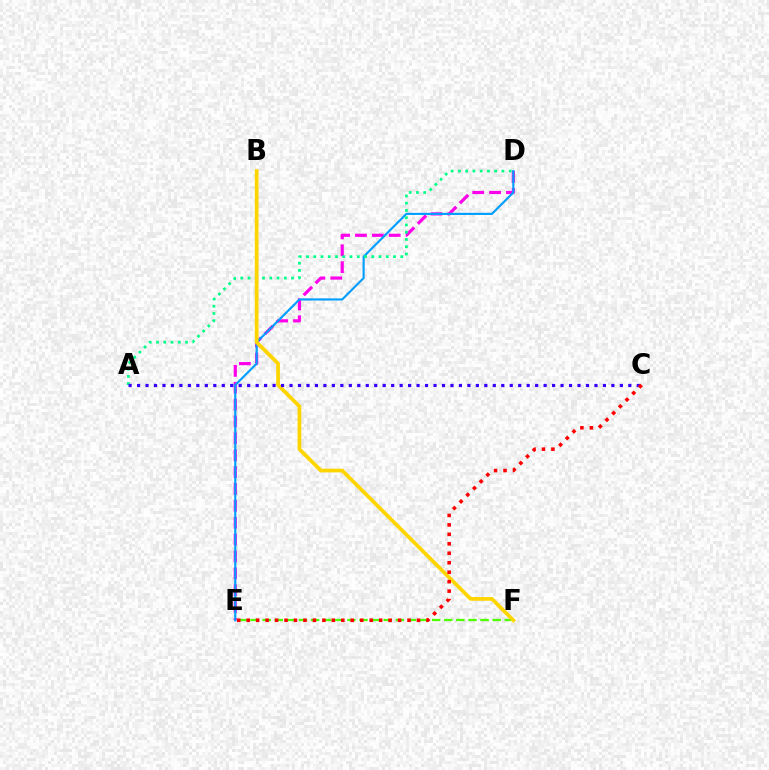{('D', 'E'): [{'color': '#ff00ed', 'line_style': 'dashed', 'thickness': 2.29}, {'color': '#009eff', 'line_style': 'solid', 'thickness': 1.54}], ('A', 'D'): [{'color': '#00ff86', 'line_style': 'dotted', 'thickness': 1.97}], ('E', 'F'): [{'color': '#4fff00', 'line_style': 'dashed', 'thickness': 1.64}], ('B', 'F'): [{'color': '#ffd500', 'line_style': 'solid', 'thickness': 2.69}], ('A', 'C'): [{'color': '#3700ff', 'line_style': 'dotted', 'thickness': 2.3}], ('C', 'E'): [{'color': '#ff0000', 'line_style': 'dotted', 'thickness': 2.57}]}